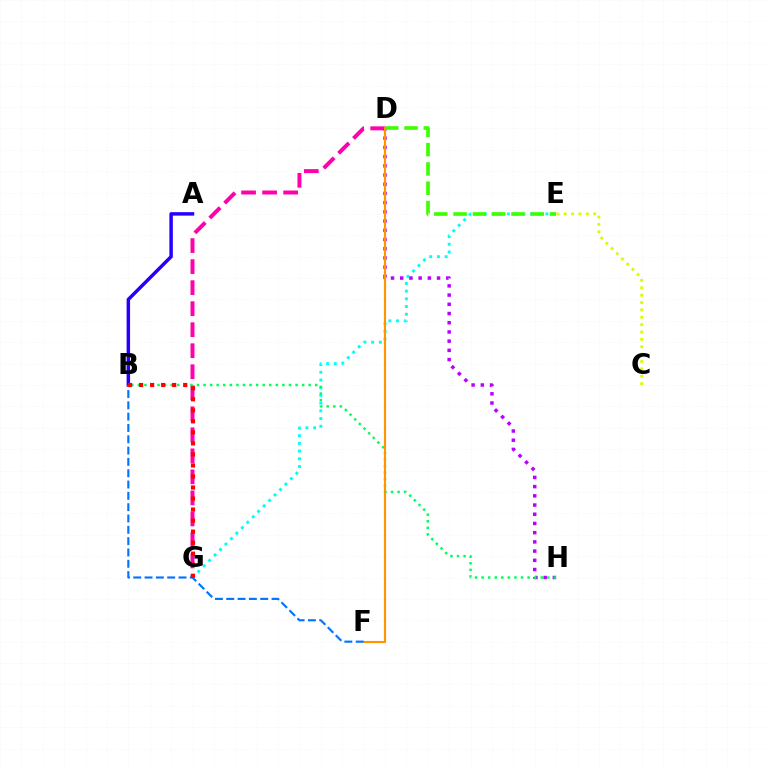{('E', 'G'): [{'color': '#00fff6', 'line_style': 'dotted', 'thickness': 2.09}], ('D', 'G'): [{'color': '#ff00ac', 'line_style': 'dashed', 'thickness': 2.86}], ('A', 'B'): [{'color': '#2500ff', 'line_style': 'solid', 'thickness': 2.5}], ('D', 'H'): [{'color': '#b900ff', 'line_style': 'dotted', 'thickness': 2.5}], ('B', 'H'): [{'color': '#00ff5c', 'line_style': 'dotted', 'thickness': 1.78}], ('D', 'E'): [{'color': '#3dff00', 'line_style': 'dashed', 'thickness': 2.62}], ('D', 'F'): [{'color': '#ff9400', 'line_style': 'solid', 'thickness': 1.54}], ('B', 'F'): [{'color': '#0074ff', 'line_style': 'dashed', 'thickness': 1.54}], ('C', 'E'): [{'color': '#d1ff00', 'line_style': 'dotted', 'thickness': 2.0}], ('B', 'G'): [{'color': '#ff0000', 'line_style': 'dotted', 'thickness': 3.0}]}